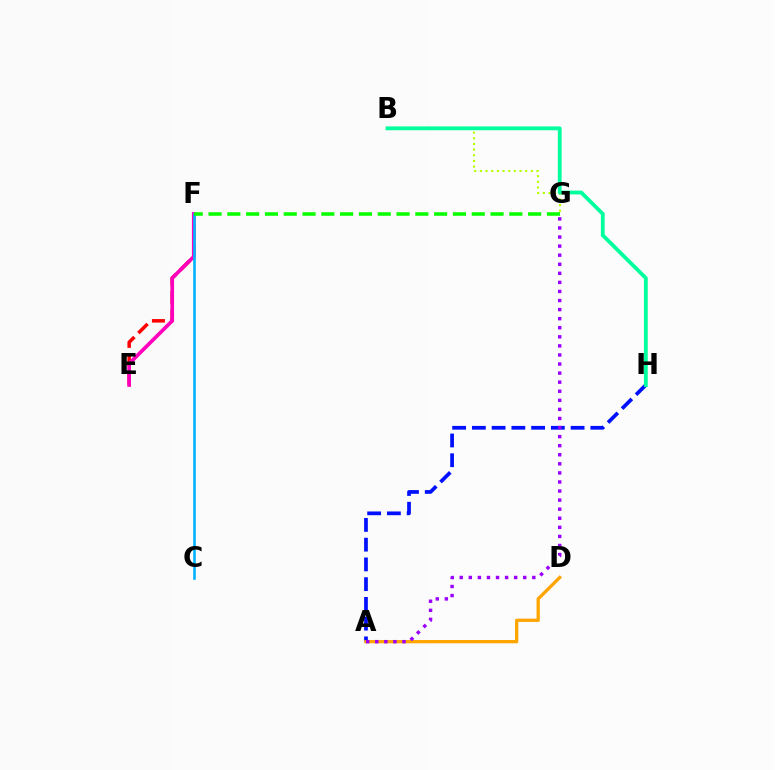{('A', 'H'): [{'color': '#0010ff', 'line_style': 'dashed', 'thickness': 2.68}], ('A', 'D'): [{'color': '#ffa500', 'line_style': 'solid', 'thickness': 2.37}], ('B', 'G'): [{'color': '#b3ff00', 'line_style': 'dotted', 'thickness': 1.54}], ('E', 'F'): [{'color': '#ff0000', 'line_style': 'dashed', 'thickness': 2.53}, {'color': '#ff00bd', 'line_style': 'solid', 'thickness': 2.64}], ('C', 'F'): [{'color': '#00b5ff', 'line_style': 'solid', 'thickness': 1.9}], ('B', 'H'): [{'color': '#00ff9d', 'line_style': 'solid', 'thickness': 2.75}], ('F', 'G'): [{'color': '#08ff00', 'line_style': 'dashed', 'thickness': 2.55}], ('A', 'G'): [{'color': '#9b00ff', 'line_style': 'dotted', 'thickness': 2.46}]}